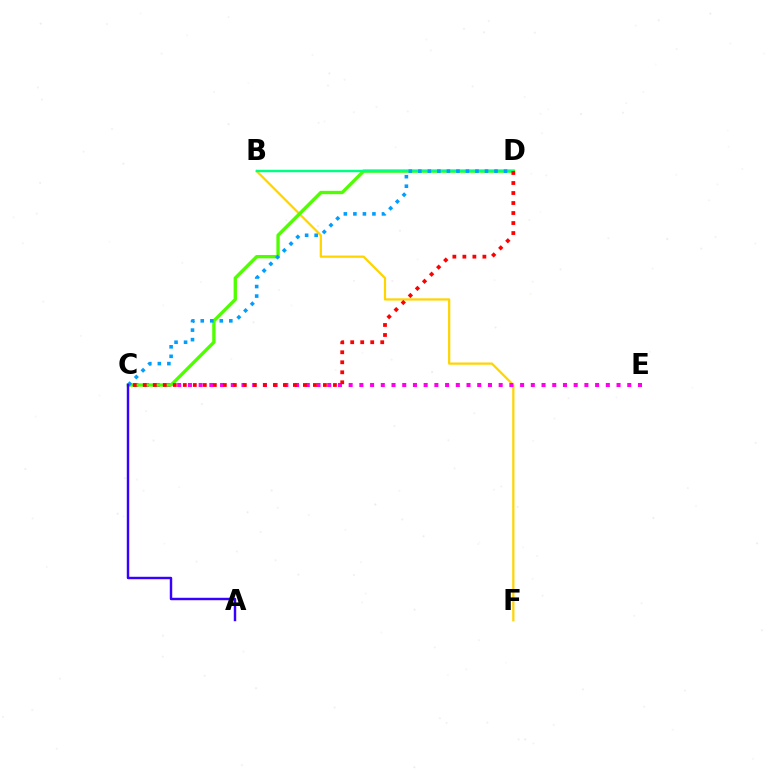{('B', 'F'): [{'color': '#ffd500', 'line_style': 'solid', 'thickness': 1.61}], ('C', 'E'): [{'color': '#ff00ed', 'line_style': 'dotted', 'thickness': 2.91}], ('C', 'D'): [{'color': '#4fff00', 'line_style': 'solid', 'thickness': 2.41}, {'color': '#009eff', 'line_style': 'dotted', 'thickness': 2.59}, {'color': '#ff0000', 'line_style': 'dotted', 'thickness': 2.72}], ('B', 'D'): [{'color': '#00ff86', 'line_style': 'solid', 'thickness': 1.77}], ('A', 'C'): [{'color': '#3700ff', 'line_style': 'solid', 'thickness': 1.75}]}